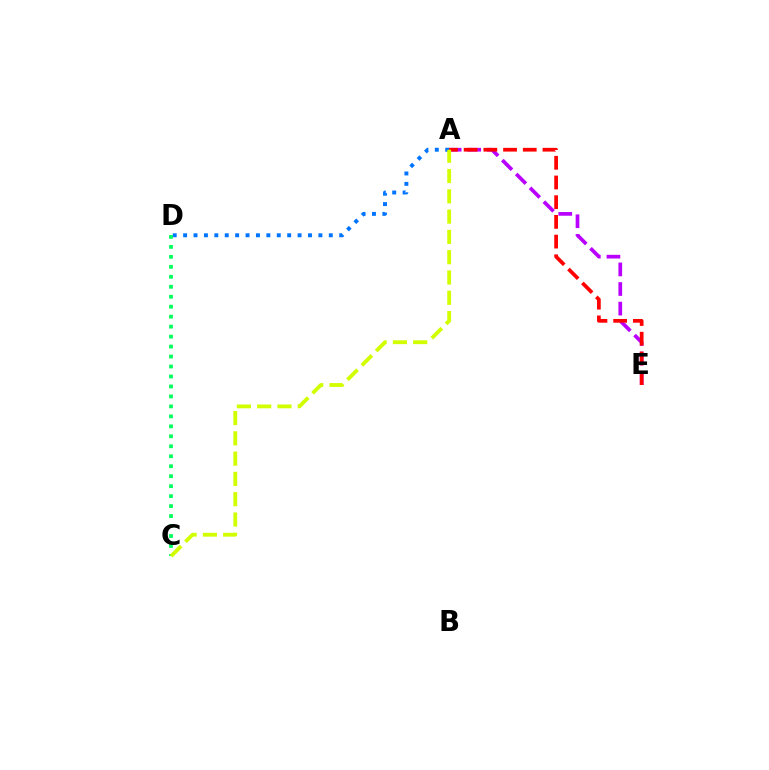{('A', 'E'): [{'color': '#b900ff', 'line_style': 'dashed', 'thickness': 2.66}, {'color': '#ff0000', 'line_style': 'dashed', 'thickness': 2.68}], ('A', 'D'): [{'color': '#0074ff', 'line_style': 'dotted', 'thickness': 2.83}], ('C', 'D'): [{'color': '#00ff5c', 'line_style': 'dotted', 'thickness': 2.71}], ('A', 'C'): [{'color': '#d1ff00', 'line_style': 'dashed', 'thickness': 2.76}]}